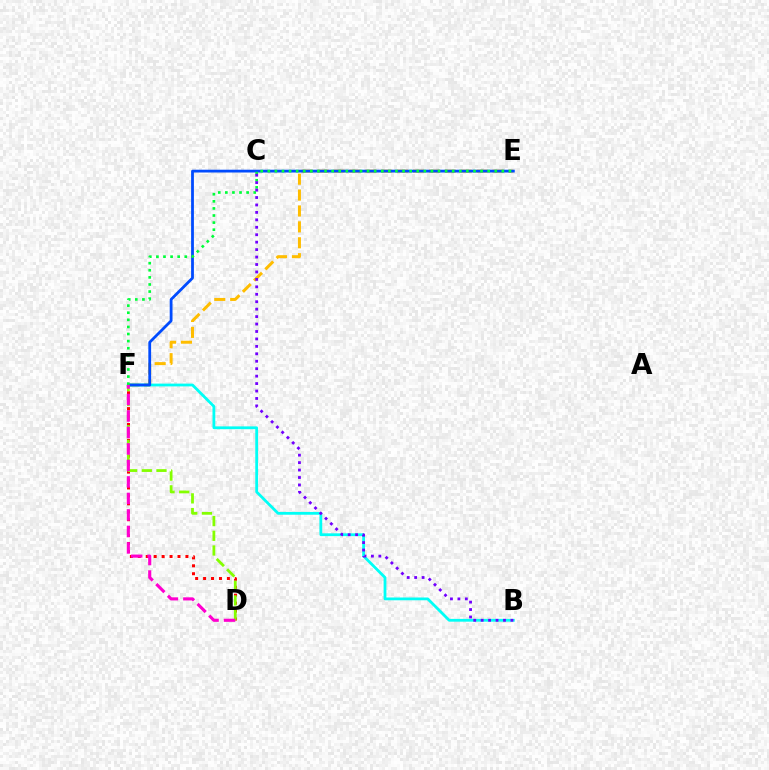{('E', 'F'): [{'color': '#ffbd00', 'line_style': 'dashed', 'thickness': 2.16}, {'color': '#004bff', 'line_style': 'solid', 'thickness': 2.01}, {'color': '#00ff39', 'line_style': 'dotted', 'thickness': 1.93}], ('D', 'F'): [{'color': '#ff0000', 'line_style': 'dotted', 'thickness': 2.16}, {'color': '#84ff00', 'line_style': 'dashed', 'thickness': 2.0}, {'color': '#ff00cf', 'line_style': 'dashed', 'thickness': 2.24}], ('B', 'F'): [{'color': '#00fff6', 'line_style': 'solid', 'thickness': 2.01}], ('B', 'C'): [{'color': '#7200ff', 'line_style': 'dotted', 'thickness': 2.02}]}